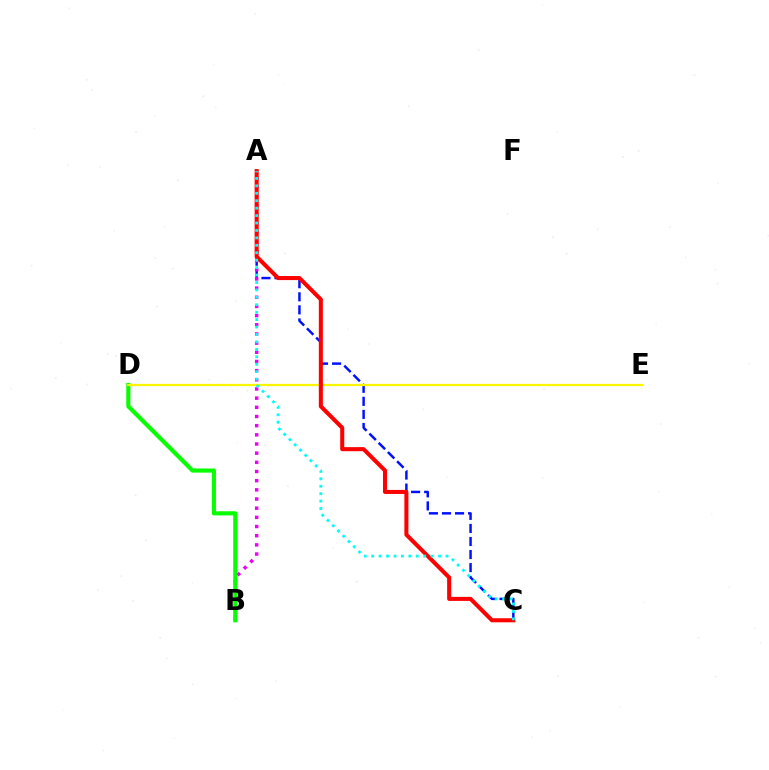{('A', 'C'): [{'color': '#0010ff', 'line_style': 'dashed', 'thickness': 1.77}, {'color': '#ff0000', 'line_style': 'solid', 'thickness': 2.91}, {'color': '#00fff6', 'line_style': 'dotted', 'thickness': 2.02}], ('A', 'B'): [{'color': '#ee00ff', 'line_style': 'dotted', 'thickness': 2.49}], ('B', 'D'): [{'color': '#08ff00', 'line_style': 'solid', 'thickness': 2.98}], ('D', 'E'): [{'color': '#fcf500', 'line_style': 'solid', 'thickness': 1.62}]}